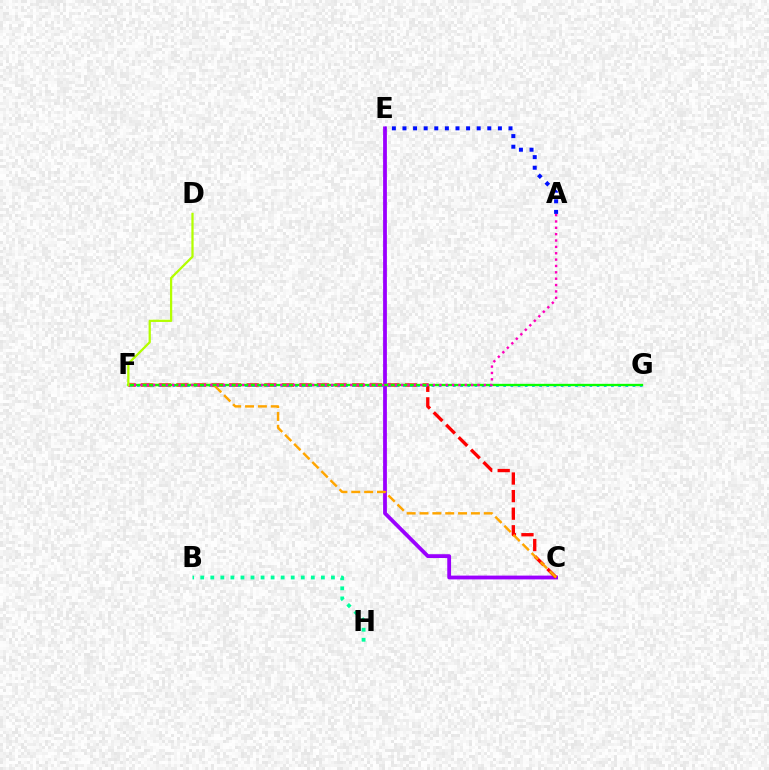{('C', 'E'): [{'color': '#9b00ff', 'line_style': 'solid', 'thickness': 2.74}], ('C', 'F'): [{'color': '#ff0000', 'line_style': 'dashed', 'thickness': 2.39}, {'color': '#ffa500', 'line_style': 'dashed', 'thickness': 1.75}], ('F', 'G'): [{'color': '#00b5ff', 'line_style': 'dotted', 'thickness': 1.95}, {'color': '#08ff00', 'line_style': 'solid', 'thickness': 1.68}], ('B', 'H'): [{'color': '#00ff9d', 'line_style': 'dotted', 'thickness': 2.73}], ('A', 'F'): [{'color': '#ff00bd', 'line_style': 'dotted', 'thickness': 1.73}], ('A', 'E'): [{'color': '#0010ff', 'line_style': 'dotted', 'thickness': 2.88}], ('D', 'F'): [{'color': '#b3ff00', 'line_style': 'solid', 'thickness': 1.63}]}